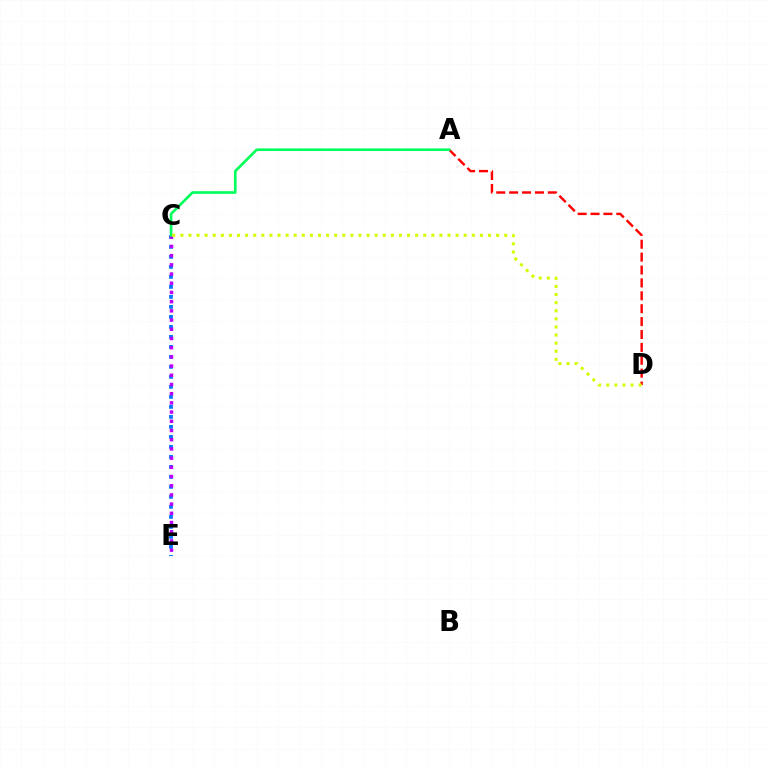{('A', 'D'): [{'color': '#ff0000', 'line_style': 'dashed', 'thickness': 1.75}], ('C', 'E'): [{'color': '#0074ff', 'line_style': 'dotted', 'thickness': 2.72}, {'color': '#b900ff', 'line_style': 'dotted', 'thickness': 2.5}], ('A', 'C'): [{'color': '#00ff5c', 'line_style': 'solid', 'thickness': 1.91}], ('C', 'D'): [{'color': '#d1ff00', 'line_style': 'dotted', 'thickness': 2.2}]}